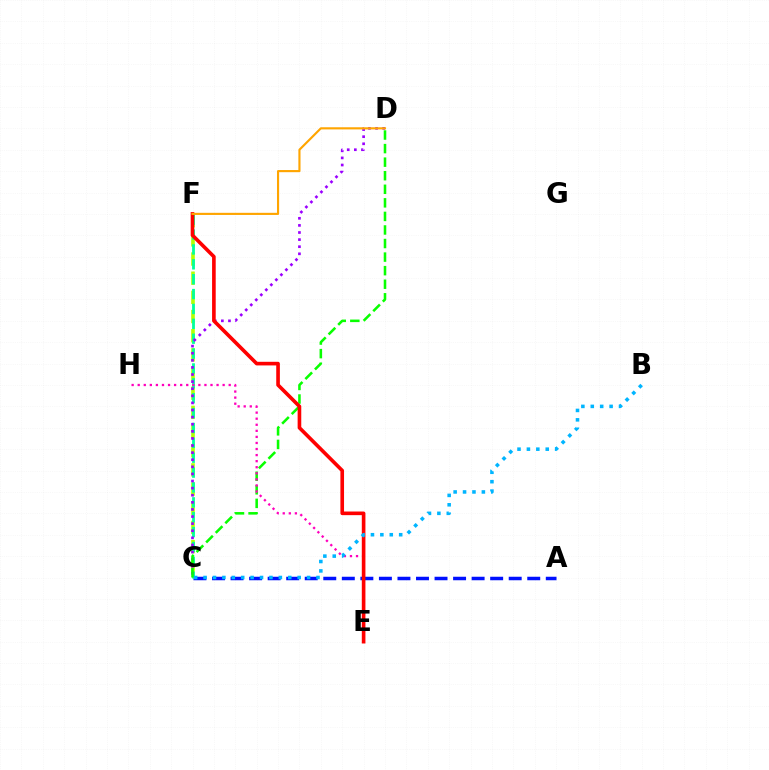{('C', 'F'): [{'color': '#b3ff00', 'line_style': 'dashed', 'thickness': 2.6}, {'color': '#00ff9d', 'line_style': 'dashed', 'thickness': 2.02}], ('A', 'C'): [{'color': '#0010ff', 'line_style': 'dashed', 'thickness': 2.52}], ('C', 'D'): [{'color': '#9b00ff', 'line_style': 'dotted', 'thickness': 1.93}, {'color': '#08ff00', 'line_style': 'dashed', 'thickness': 1.84}], ('E', 'H'): [{'color': '#ff00bd', 'line_style': 'dotted', 'thickness': 1.65}], ('E', 'F'): [{'color': '#ff0000', 'line_style': 'solid', 'thickness': 2.61}], ('B', 'C'): [{'color': '#00b5ff', 'line_style': 'dotted', 'thickness': 2.56}], ('D', 'F'): [{'color': '#ffa500', 'line_style': 'solid', 'thickness': 1.54}]}